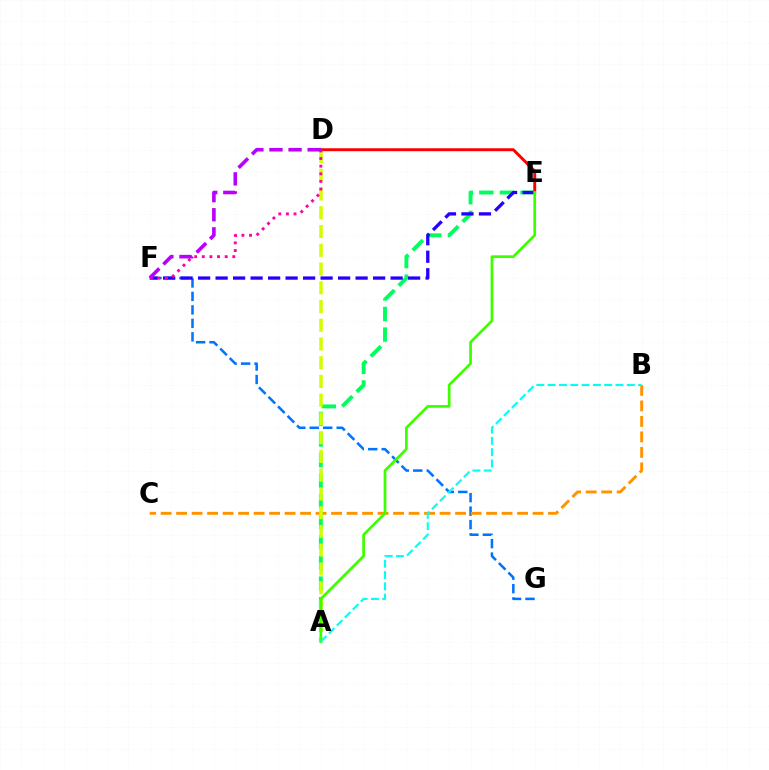{('F', 'G'): [{'color': '#0074ff', 'line_style': 'dashed', 'thickness': 1.83}], ('A', 'E'): [{'color': '#00ff5c', 'line_style': 'dashed', 'thickness': 2.8}, {'color': '#3dff00', 'line_style': 'solid', 'thickness': 1.95}], ('B', 'C'): [{'color': '#ff9400', 'line_style': 'dashed', 'thickness': 2.11}], ('A', 'D'): [{'color': '#d1ff00', 'line_style': 'dashed', 'thickness': 2.55}], ('E', 'F'): [{'color': '#2500ff', 'line_style': 'dashed', 'thickness': 2.38}], ('D', 'E'): [{'color': '#ff0000', 'line_style': 'solid', 'thickness': 2.12}], ('D', 'F'): [{'color': '#ff00ac', 'line_style': 'dotted', 'thickness': 2.07}, {'color': '#b900ff', 'line_style': 'dashed', 'thickness': 2.59}], ('A', 'B'): [{'color': '#00fff6', 'line_style': 'dashed', 'thickness': 1.54}]}